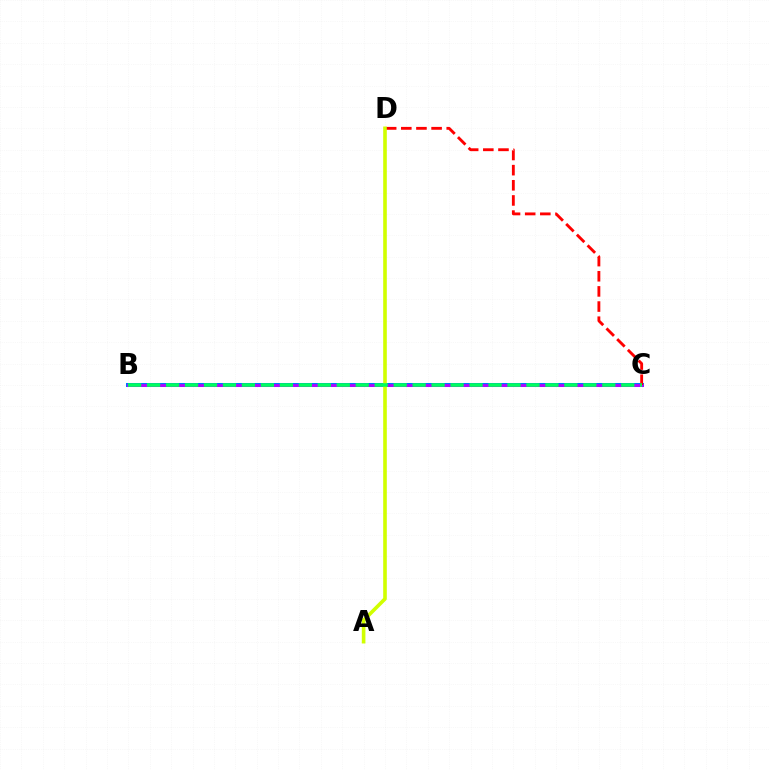{('B', 'C'): [{'color': '#0074ff', 'line_style': 'solid', 'thickness': 2.89}, {'color': '#b900ff', 'line_style': 'solid', 'thickness': 1.99}, {'color': '#00ff5c', 'line_style': 'dashed', 'thickness': 2.58}], ('C', 'D'): [{'color': '#ff0000', 'line_style': 'dashed', 'thickness': 2.06}], ('A', 'D'): [{'color': '#d1ff00', 'line_style': 'solid', 'thickness': 2.6}]}